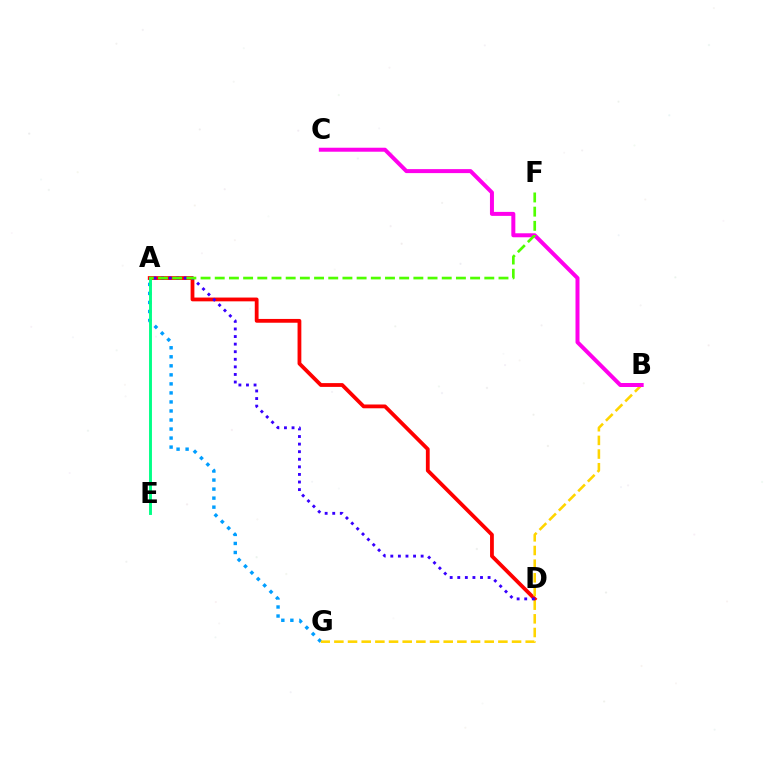{('A', 'D'): [{'color': '#ff0000', 'line_style': 'solid', 'thickness': 2.73}, {'color': '#3700ff', 'line_style': 'dotted', 'thickness': 2.06}], ('A', 'G'): [{'color': '#009eff', 'line_style': 'dotted', 'thickness': 2.45}], ('B', 'G'): [{'color': '#ffd500', 'line_style': 'dashed', 'thickness': 1.86}], ('B', 'C'): [{'color': '#ff00ed', 'line_style': 'solid', 'thickness': 2.87}], ('A', 'E'): [{'color': '#00ff86', 'line_style': 'solid', 'thickness': 2.09}], ('A', 'F'): [{'color': '#4fff00', 'line_style': 'dashed', 'thickness': 1.93}]}